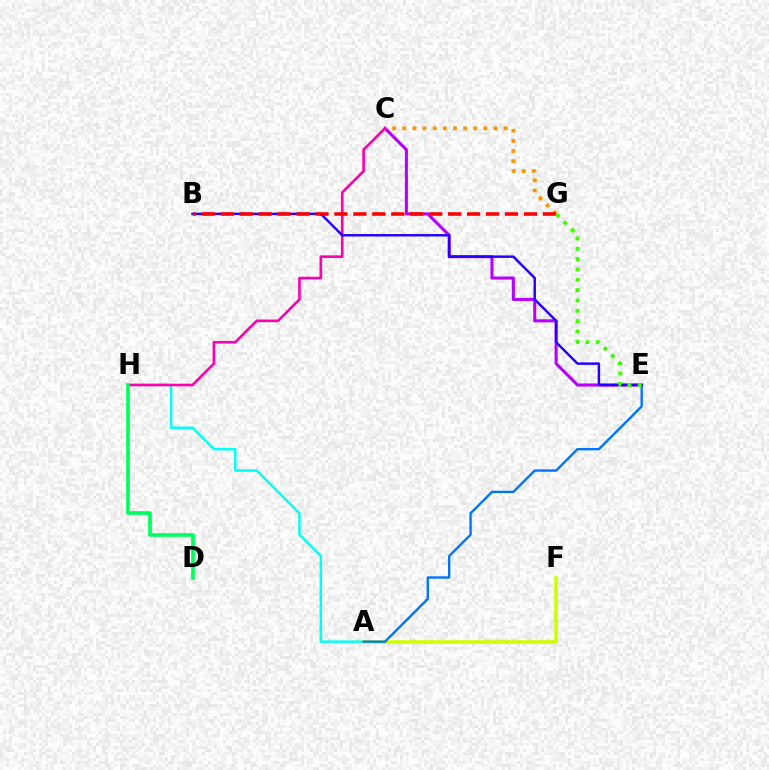{('A', 'H'): [{'color': '#00fff6', 'line_style': 'solid', 'thickness': 1.77}], ('C', 'E'): [{'color': '#b900ff', 'line_style': 'solid', 'thickness': 2.21}], ('A', 'F'): [{'color': '#d1ff00', 'line_style': 'solid', 'thickness': 2.57}], ('A', 'E'): [{'color': '#0074ff', 'line_style': 'solid', 'thickness': 1.71}], ('C', 'G'): [{'color': '#ff9400', 'line_style': 'dotted', 'thickness': 2.75}], ('C', 'H'): [{'color': '#ff00ac', 'line_style': 'solid', 'thickness': 1.88}], ('B', 'E'): [{'color': '#2500ff', 'line_style': 'solid', 'thickness': 1.76}], ('B', 'G'): [{'color': '#ff0000', 'line_style': 'dashed', 'thickness': 2.57}], ('E', 'G'): [{'color': '#3dff00', 'line_style': 'dotted', 'thickness': 2.81}], ('D', 'H'): [{'color': '#00ff5c', 'line_style': 'solid', 'thickness': 2.63}]}